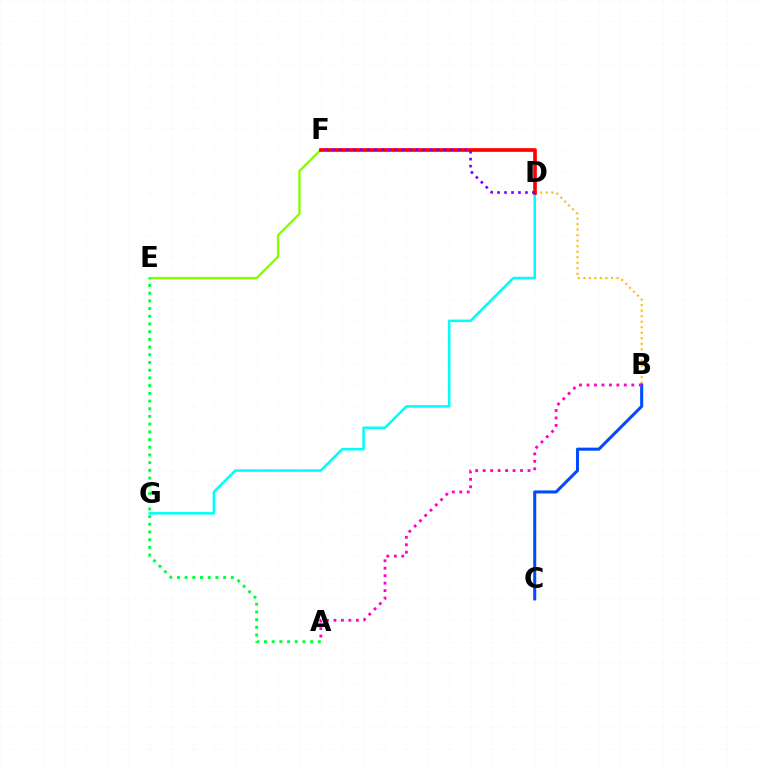{('B', 'D'): [{'color': '#ffbd00', 'line_style': 'dotted', 'thickness': 1.5}], ('E', 'F'): [{'color': '#84ff00', 'line_style': 'solid', 'thickness': 1.7}], ('D', 'G'): [{'color': '#00fff6', 'line_style': 'solid', 'thickness': 1.84}], ('B', 'C'): [{'color': '#004bff', 'line_style': 'solid', 'thickness': 2.19}], ('A', 'B'): [{'color': '#ff00cf', 'line_style': 'dotted', 'thickness': 2.03}], ('A', 'E'): [{'color': '#00ff39', 'line_style': 'dotted', 'thickness': 2.09}], ('D', 'F'): [{'color': '#ff0000', 'line_style': 'solid', 'thickness': 2.64}, {'color': '#7200ff', 'line_style': 'dotted', 'thickness': 1.89}]}